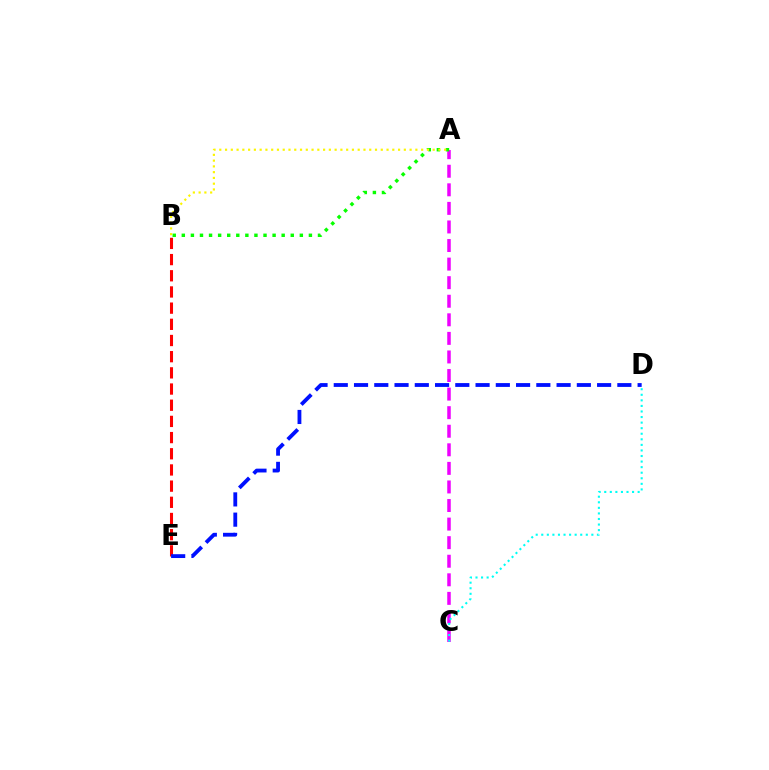{('A', 'C'): [{'color': '#ee00ff', 'line_style': 'dashed', 'thickness': 2.52}], ('A', 'B'): [{'color': '#08ff00', 'line_style': 'dotted', 'thickness': 2.47}, {'color': '#fcf500', 'line_style': 'dotted', 'thickness': 1.57}], ('C', 'D'): [{'color': '#00fff6', 'line_style': 'dotted', 'thickness': 1.51}], ('B', 'E'): [{'color': '#ff0000', 'line_style': 'dashed', 'thickness': 2.2}], ('D', 'E'): [{'color': '#0010ff', 'line_style': 'dashed', 'thickness': 2.75}]}